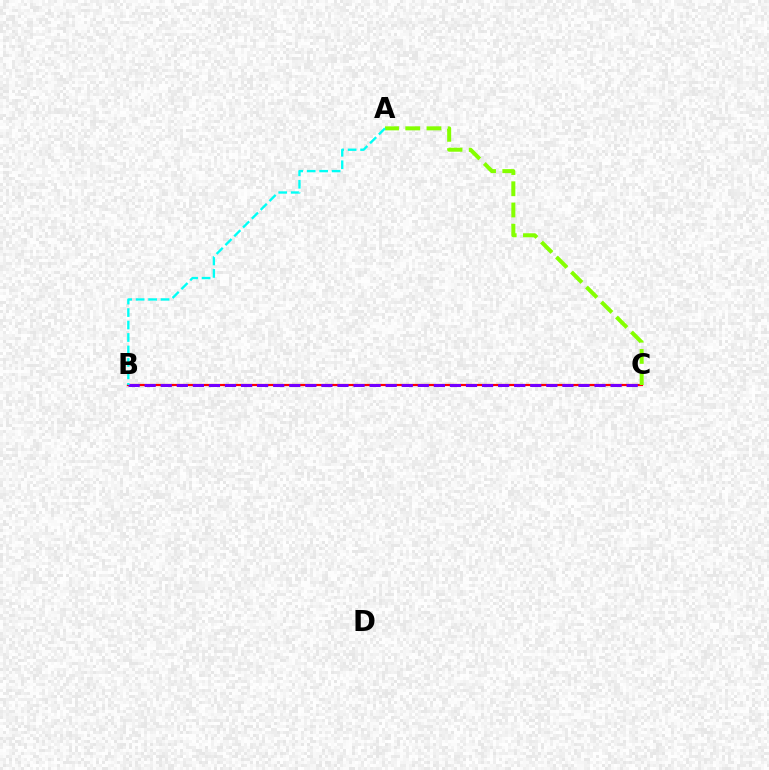{('B', 'C'): [{'color': '#ff0000', 'line_style': 'solid', 'thickness': 1.59}, {'color': '#7200ff', 'line_style': 'dashed', 'thickness': 2.18}], ('A', 'C'): [{'color': '#84ff00', 'line_style': 'dashed', 'thickness': 2.88}], ('A', 'B'): [{'color': '#00fff6', 'line_style': 'dashed', 'thickness': 1.69}]}